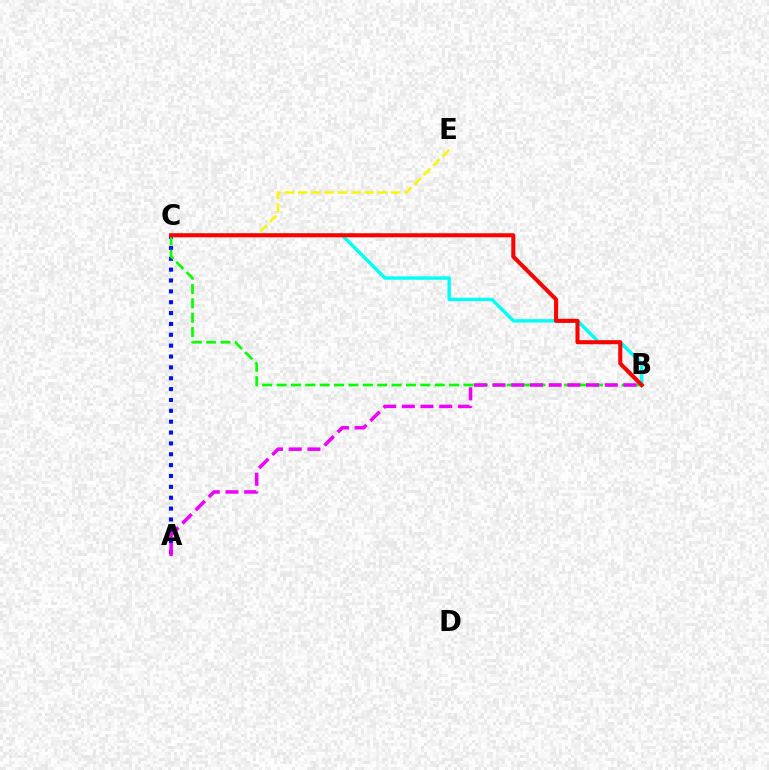{('C', 'E'): [{'color': '#fcf500', 'line_style': 'dashed', 'thickness': 1.81}], ('A', 'C'): [{'color': '#0010ff', 'line_style': 'dotted', 'thickness': 2.95}], ('B', 'C'): [{'color': '#08ff00', 'line_style': 'dashed', 'thickness': 1.95}, {'color': '#00fff6', 'line_style': 'solid', 'thickness': 2.45}, {'color': '#ff0000', 'line_style': 'solid', 'thickness': 2.94}], ('A', 'B'): [{'color': '#ee00ff', 'line_style': 'dashed', 'thickness': 2.54}]}